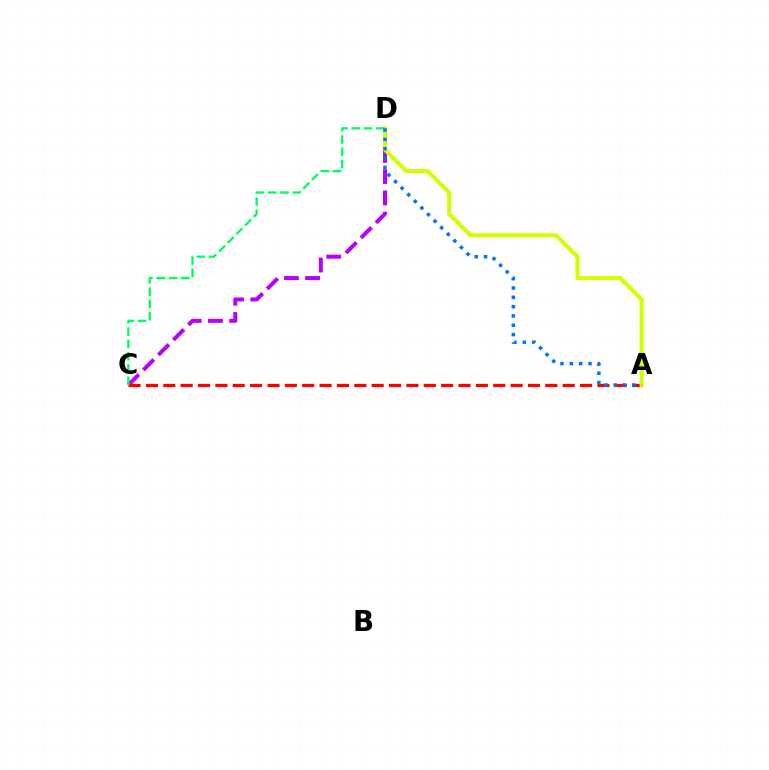{('C', 'D'): [{'color': '#b900ff', 'line_style': 'dashed', 'thickness': 2.89}, {'color': '#00ff5c', 'line_style': 'dashed', 'thickness': 1.67}], ('A', 'C'): [{'color': '#ff0000', 'line_style': 'dashed', 'thickness': 2.36}], ('A', 'D'): [{'color': '#d1ff00', 'line_style': 'solid', 'thickness': 2.96}, {'color': '#0074ff', 'line_style': 'dotted', 'thickness': 2.53}]}